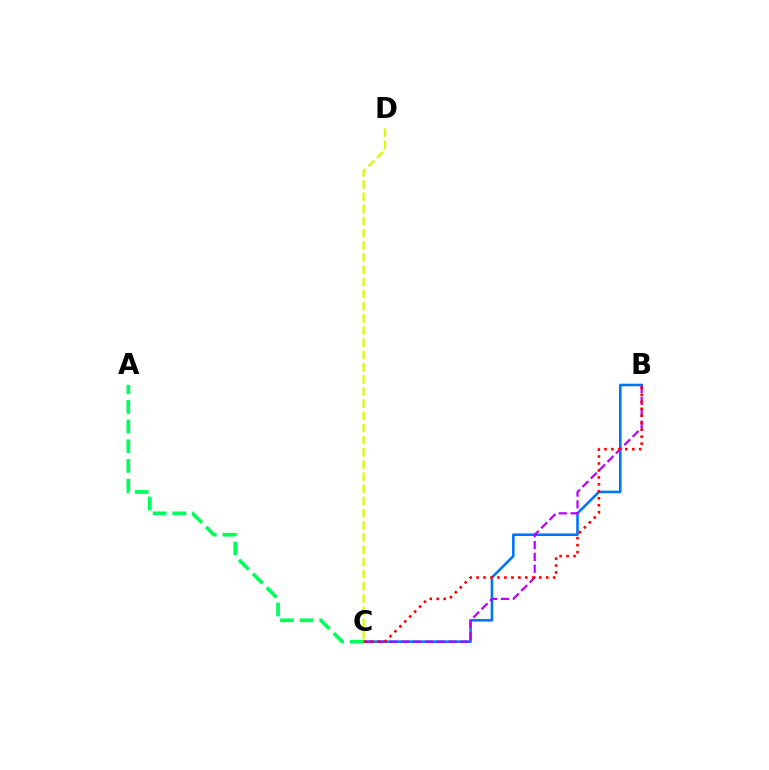{('B', 'C'): [{'color': '#0074ff', 'line_style': 'solid', 'thickness': 1.86}, {'color': '#b900ff', 'line_style': 'dashed', 'thickness': 1.61}, {'color': '#ff0000', 'line_style': 'dotted', 'thickness': 1.89}], ('C', 'D'): [{'color': '#d1ff00', 'line_style': 'dashed', 'thickness': 1.65}], ('A', 'C'): [{'color': '#00ff5c', 'line_style': 'dashed', 'thickness': 2.67}]}